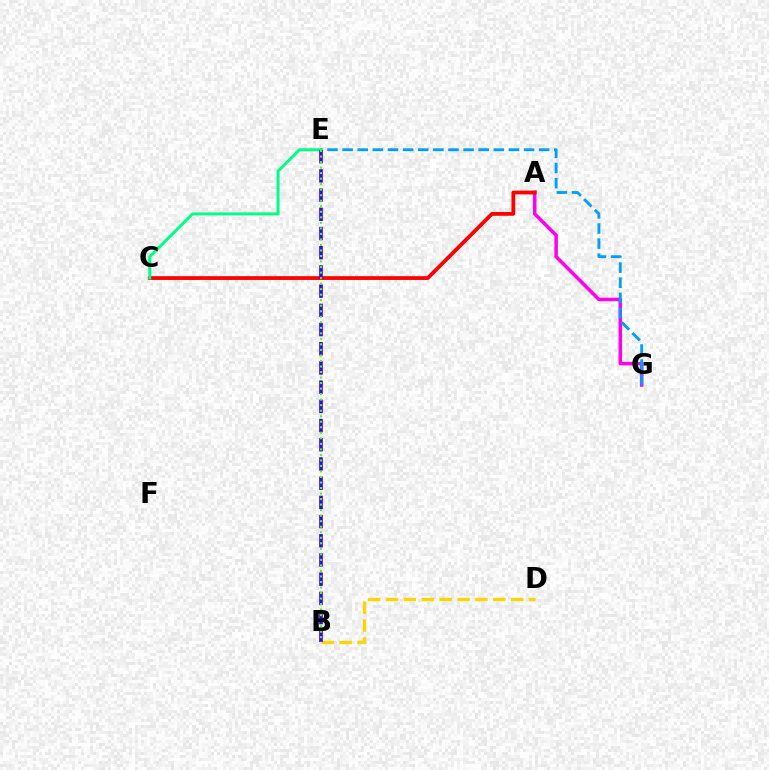{('A', 'G'): [{'color': '#ff00ed', 'line_style': 'solid', 'thickness': 2.54}], ('B', 'D'): [{'color': '#ffd500', 'line_style': 'dashed', 'thickness': 2.43}], ('E', 'G'): [{'color': '#009eff', 'line_style': 'dashed', 'thickness': 2.05}], ('A', 'C'): [{'color': '#ff0000', 'line_style': 'solid', 'thickness': 2.72}], ('C', 'E'): [{'color': '#00ff86', 'line_style': 'solid', 'thickness': 2.13}], ('B', 'E'): [{'color': '#3700ff', 'line_style': 'dashed', 'thickness': 2.61}, {'color': '#4fff00', 'line_style': 'dotted', 'thickness': 1.5}]}